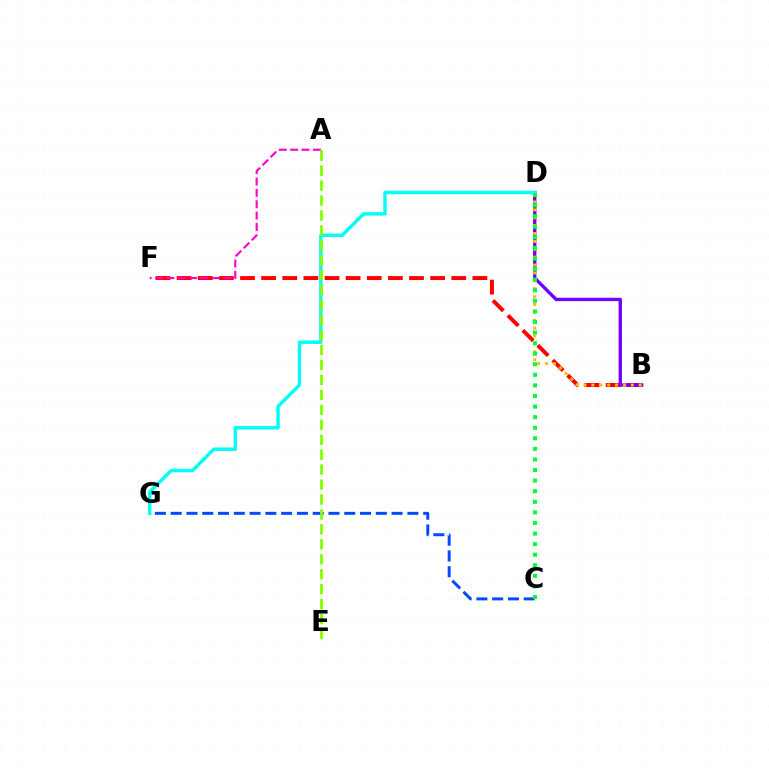{('B', 'F'): [{'color': '#ff0000', 'line_style': 'dashed', 'thickness': 2.87}], ('B', 'D'): [{'color': '#7200ff', 'line_style': 'solid', 'thickness': 2.42}, {'color': '#ffbd00', 'line_style': 'dotted', 'thickness': 2.14}], ('A', 'F'): [{'color': '#ff00cf', 'line_style': 'dashed', 'thickness': 1.54}], ('C', 'G'): [{'color': '#004bff', 'line_style': 'dashed', 'thickness': 2.14}], ('D', 'G'): [{'color': '#00fff6', 'line_style': 'solid', 'thickness': 2.46}], ('A', 'E'): [{'color': '#84ff00', 'line_style': 'dashed', 'thickness': 2.03}], ('C', 'D'): [{'color': '#00ff39', 'line_style': 'dotted', 'thickness': 2.87}]}